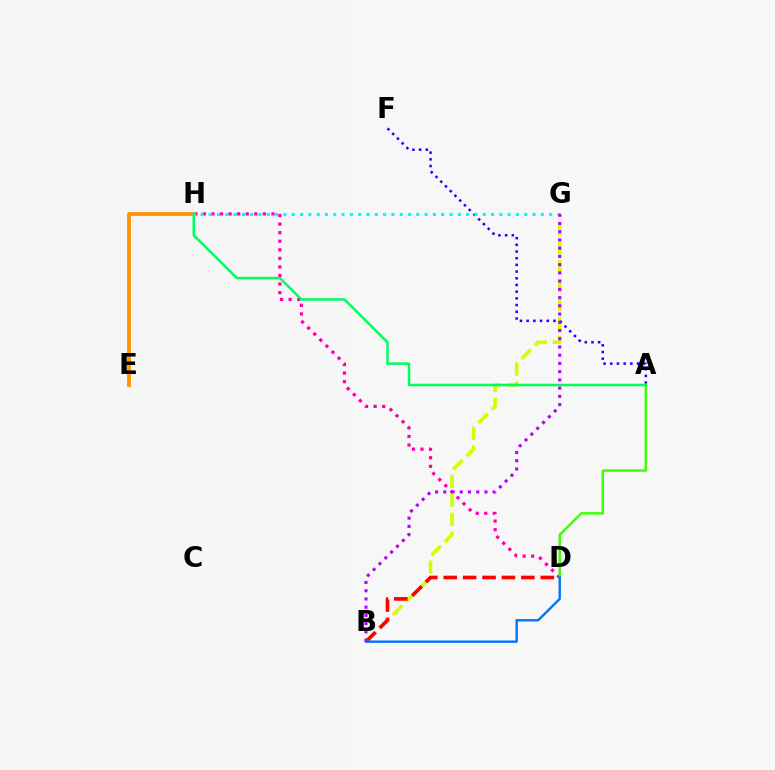{('B', 'G'): [{'color': '#d1ff00', 'line_style': 'dashed', 'thickness': 2.58}, {'color': '#b900ff', 'line_style': 'dotted', 'thickness': 2.24}], ('A', 'F'): [{'color': '#2500ff', 'line_style': 'dotted', 'thickness': 1.82}], ('D', 'H'): [{'color': '#ff00ac', 'line_style': 'dotted', 'thickness': 2.33}], ('E', 'H'): [{'color': '#ff9400', 'line_style': 'solid', 'thickness': 2.73}], ('A', 'D'): [{'color': '#3dff00', 'line_style': 'solid', 'thickness': 1.78}], ('B', 'D'): [{'color': '#ff0000', 'line_style': 'dashed', 'thickness': 2.64}, {'color': '#0074ff', 'line_style': 'solid', 'thickness': 1.72}], ('A', 'H'): [{'color': '#00ff5c', 'line_style': 'solid', 'thickness': 1.81}], ('G', 'H'): [{'color': '#00fff6', 'line_style': 'dotted', 'thickness': 2.26}]}